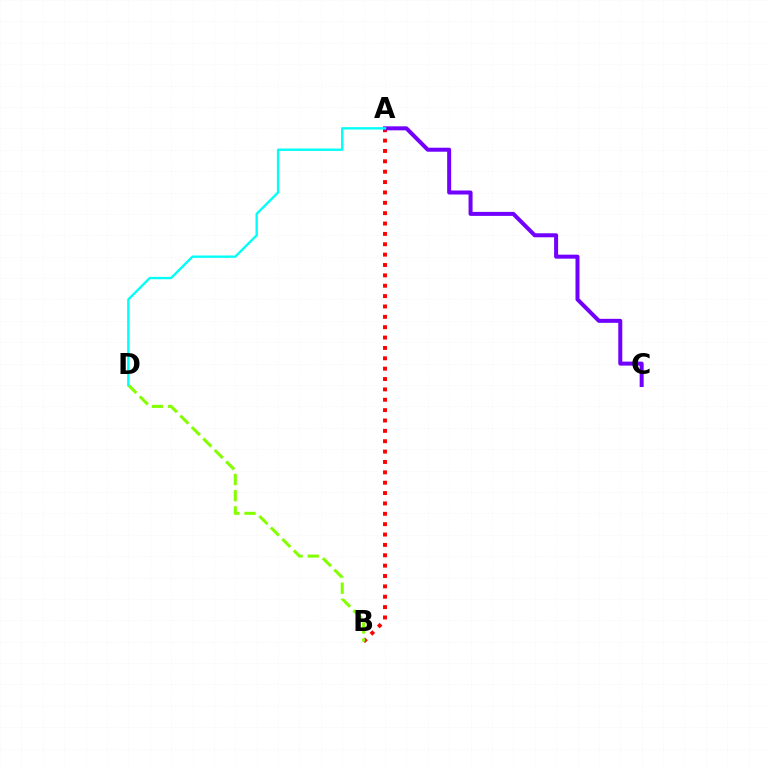{('A', 'B'): [{'color': '#ff0000', 'line_style': 'dotted', 'thickness': 2.82}], ('B', 'D'): [{'color': '#84ff00', 'line_style': 'dashed', 'thickness': 2.2}], ('A', 'C'): [{'color': '#7200ff', 'line_style': 'solid', 'thickness': 2.88}], ('A', 'D'): [{'color': '#00fff6', 'line_style': 'solid', 'thickness': 1.7}]}